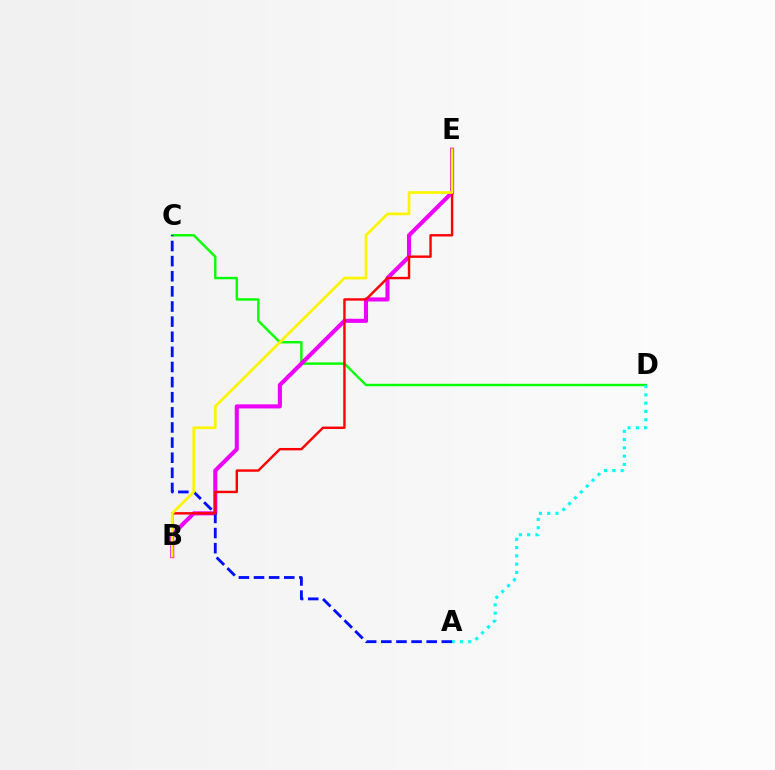{('C', 'D'): [{'color': '#08ff00', 'line_style': 'solid', 'thickness': 1.75}], ('B', 'E'): [{'color': '#ee00ff', 'line_style': 'solid', 'thickness': 2.94}, {'color': '#ff0000', 'line_style': 'solid', 'thickness': 1.73}, {'color': '#fcf500', 'line_style': 'solid', 'thickness': 1.95}], ('A', 'D'): [{'color': '#00fff6', 'line_style': 'dotted', 'thickness': 2.25}], ('A', 'C'): [{'color': '#0010ff', 'line_style': 'dashed', 'thickness': 2.05}]}